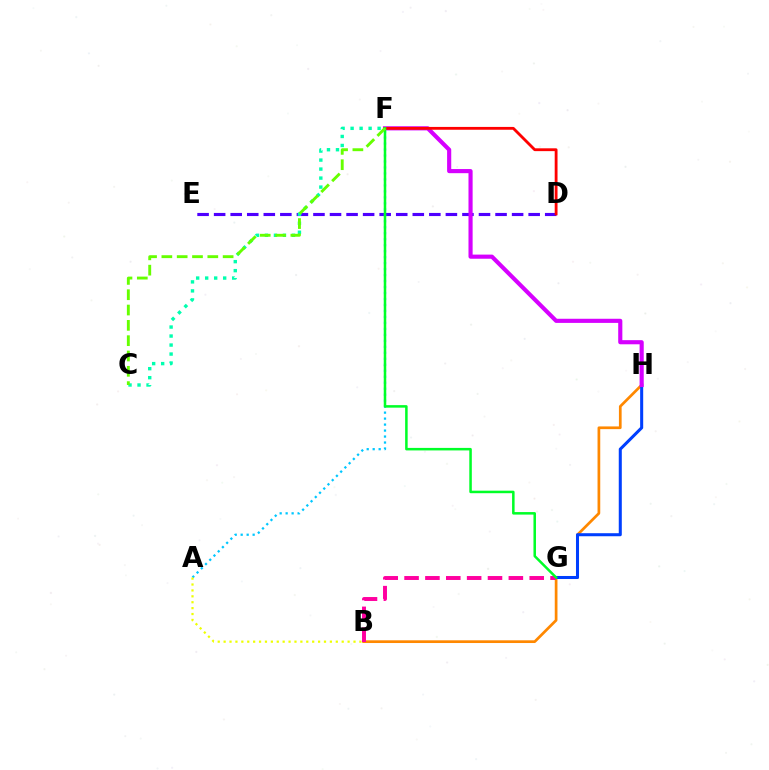{('B', 'H'): [{'color': '#ff8800', 'line_style': 'solid', 'thickness': 1.95}], ('D', 'E'): [{'color': '#4f00ff', 'line_style': 'dashed', 'thickness': 2.25}], ('G', 'H'): [{'color': '#003fff', 'line_style': 'solid', 'thickness': 2.19}], ('B', 'G'): [{'color': '#ff00a0', 'line_style': 'dashed', 'thickness': 2.83}], ('C', 'F'): [{'color': '#00ffaf', 'line_style': 'dotted', 'thickness': 2.45}, {'color': '#66ff00', 'line_style': 'dashed', 'thickness': 2.08}], ('F', 'H'): [{'color': '#d600ff', 'line_style': 'solid', 'thickness': 2.98}], ('A', 'F'): [{'color': '#00c7ff', 'line_style': 'dotted', 'thickness': 1.62}], ('D', 'F'): [{'color': '#ff0000', 'line_style': 'solid', 'thickness': 2.03}], ('A', 'B'): [{'color': '#eeff00', 'line_style': 'dotted', 'thickness': 1.6}], ('F', 'G'): [{'color': '#00ff27', 'line_style': 'solid', 'thickness': 1.81}]}